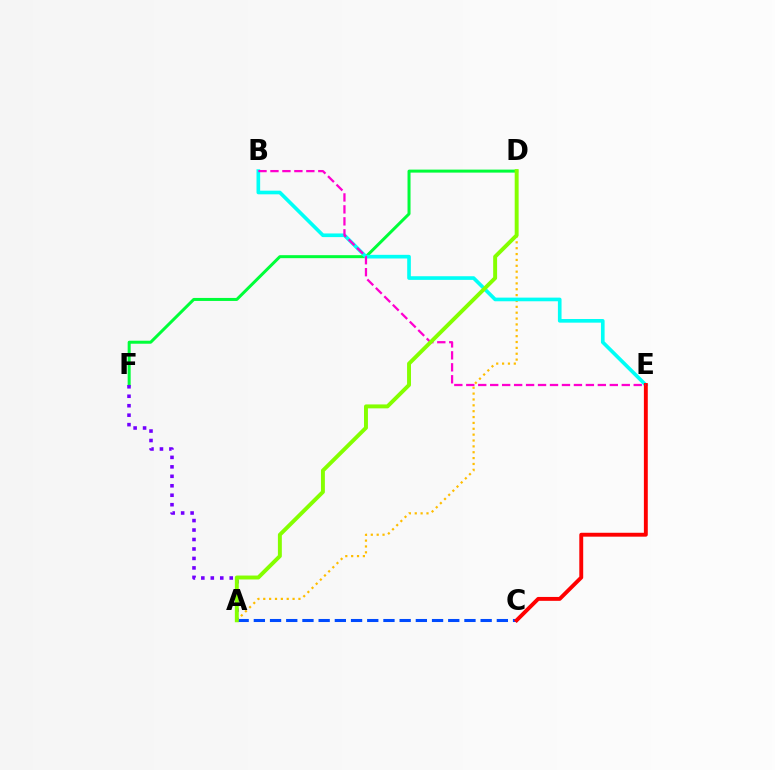{('D', 'F'): [{'color': '#00ff39', 'line_style': 'solid', 'thickness': 2.16}], ('A', 'F'): [{'color': '#7200ff', 'line_style': 'dotted', 'thickness': 2.57}], ('A', 'C'): [{'color': '#004bff', 'line_style': 'dashed', 'thickness': 2.2}], ('A', 'D'): [{'color': '#ffbd00', 'line_style': 'dotted', 'thickness': 1.59}, {'color': '#84ff00', 'line_style': 'solid', 'thickness': 2.83}], ('B', 'E'): [{'color': '#00fff6', 'line_style': 'solid', 'thickness': 2.63}, {'color': '#ff00cf', 'line_style': 'dashed', 'thickness': 1.62}], ('C', 'E'): [{'color': '#ff0000', 'line_style': 'solid', 'thickness': 2.8}]}